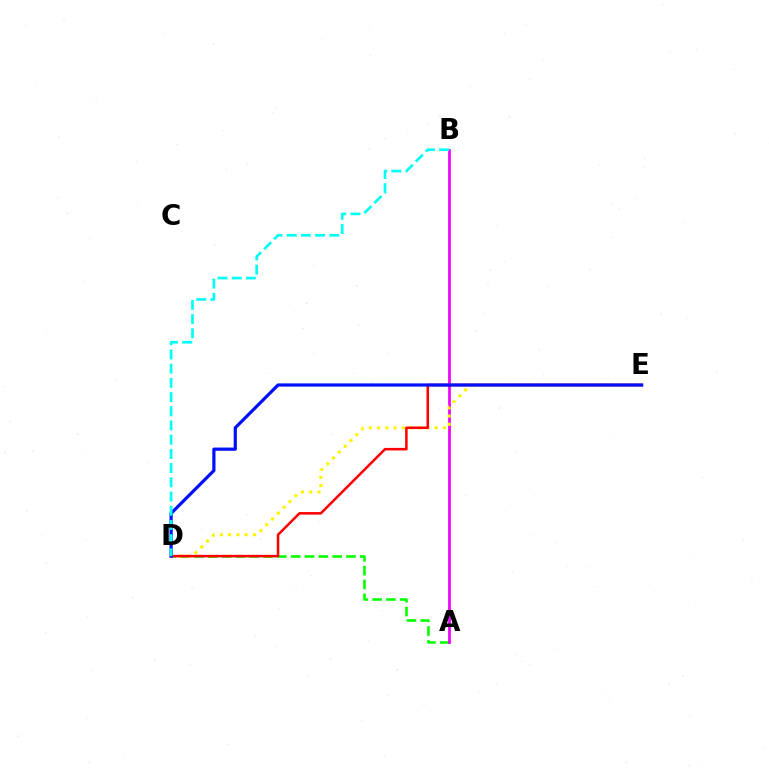{('A', 'D'): [{'color': '#08ff00', 'line_style': 'dashed', 'thickness': 1.88}], ('A', 'B'): [{'color': '#ee00ff', 'line_style': 'solid', 'thickness': 1.96}], ('D', 'E'): [{'color': '#fcf500', 'line_style': 'dotted', 'thickness': 2.24}, {'color': '#ff0000', 'line_style': 'solid', 'thickness': 1.82}, {'color': '#0010ff', 'line_style': 'solid', 'thickness': 2.31}], ('B', 'D'): [{'color': '#00fff6', 'line_style': 'dashed', 'thickness': 1.93}]}